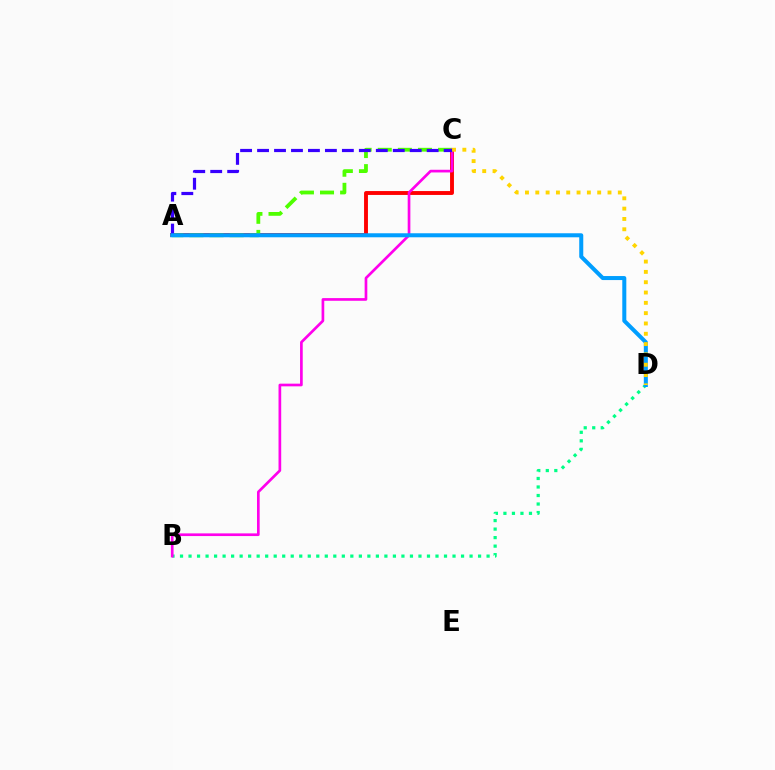{('A', 'C'): [{'color': '#ff0000', 'line_style': 'solid', 'thickness': 2.79}, {'color': '#4fff00', 'line_style': 'dashed', 'thickness': 2.73}, {'color': '#3700ff', 'line_style': 'dashed', 'thickness': 2.3}], ('B', 'D'): [{'color': '#00ff86', 'line_style': 'dotted', 'thickness': 2.31}], ('B', 'C'): [{'color': '#ff00ed', 'line_style': 'solid', 'thickness': 1.93}], ('A', 'D'): [{'color': '#009eff', 'line_style': 'solid', 'thickness': 2.9}], ('C', 'D'): [{'color': '#ffd500', 'line_style': 'dotted', 'thickness': 2.8}]}